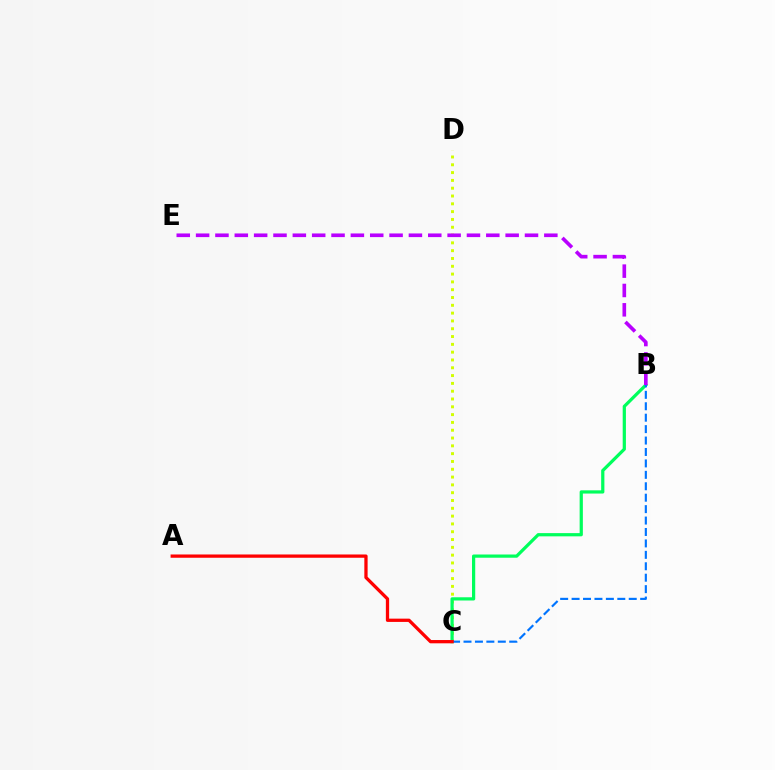{('C', 'D'): [{'color': '#d1ff00', 'line_style': 'dotted', 'thickness': 2.12}], ('B', 'C'): [{'color': '#00ff5c', 'line_style': 'solid', 'thickness': 2.32}, {'color': '#0074ff', 'line_style': 'dashed', 'thickness': 1.55}], ('A', 'C'): [{'color': '#ff0000', 'line_style': 'solid', 'thickness': 2.36}], ('B', 'E'): [{'color': '#b900ff', 'line_style': 'dashed', 'thickness': 2.63}]}